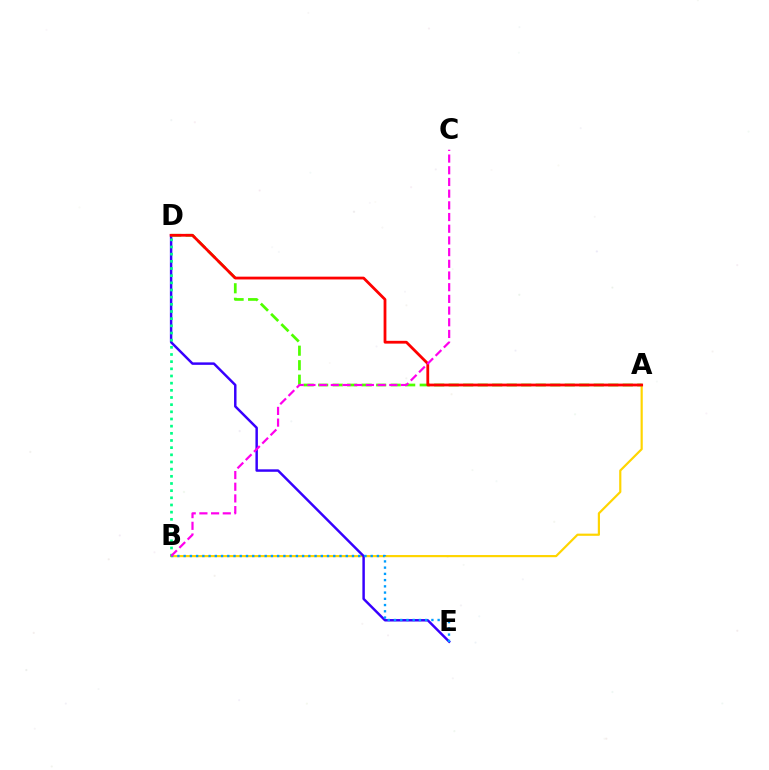{('A', 'B'): [{'color': '#ffd500', 'line_style': 'solid', 'thickness': 1.57}], ('D', 'E'): [{'color': '#3700ff', 'line_style': 'solid', 'thickness': 1.78}], ('A', 'D'): [{'color': '#4fff00', 'line_style': 'dashed', 'thickness': 1.97}, {'color': '#ff0000', 'line_style': 'solid', 'thickness': 2.01}], ('B', 'E'): [{'color': '#009eff', 'line_style': 'dotted', 'thickness': 1.69}], ('B', 'D'): [{'color': '#00ff86', 'line_style': 'dotted', 'thickness': 1.95}], ('B', 'C'): [{'color': '#ff00ed', 'line_style': 'dashed', 'thickness': 1.59}]}